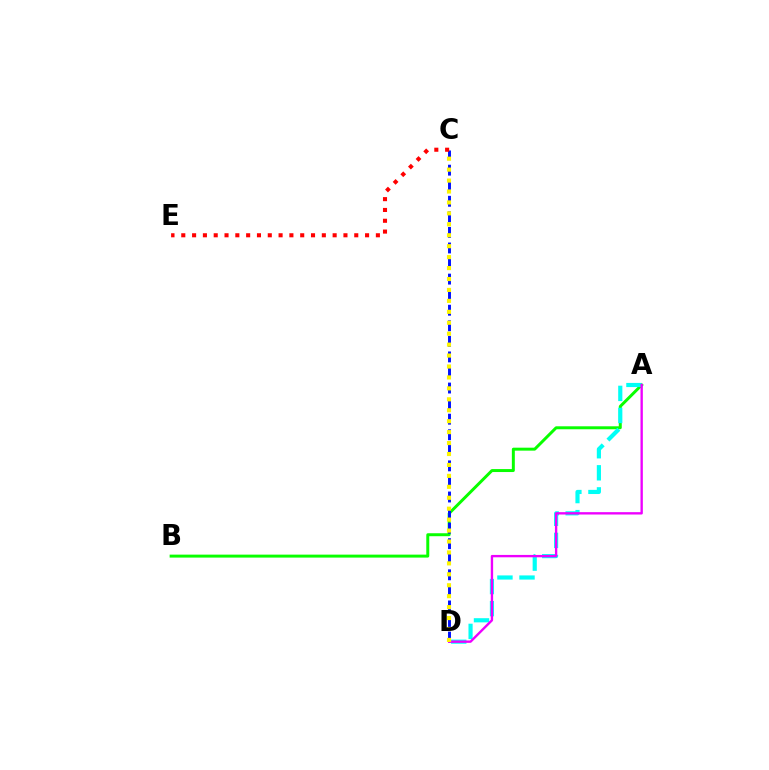{('A', 'B'): [{'color': '#08ff00', 'line_style': 'solid', 'thickness': 2.14}], ('C', 'D'): [{'color': '#0010ff', 'line_style': 'dashed', 'thickness': 2.11}, {'color': '#fcf500', 'line_style': 'dotted', 'thickness': 2.97}], ('A', 'D'): [{'color': '#00fff6', 'line_style': 'dashed', 'thickness': 3.0}, {'color': '#ee00ff', 'line_style': 'solid', 'thickness': 1.7}], ('C', 'E'): [{'color': '#ff0000', 'line_style': 'dotted', 'thickness': 2.94}]}